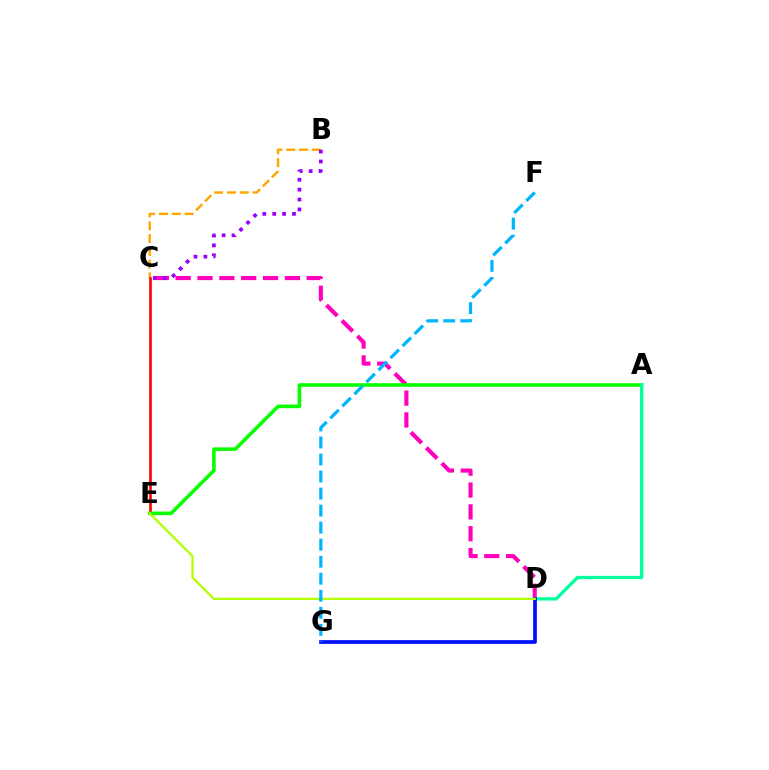{('B', 'C'): [{'color': '#ffa500', 'line_style': 'dashed', 'thickness': 1.74}, {'color': '#9b00ff', 'line_style': 'dotted', 'thickness': 2.69}], ('C', 'D'): [{'color': '#ff00bd', 'line_style': 'dashed', 'thickness': 2.97}], ('C', 'E'): [{'color': '#ff0000', 'line_style': 'solid', 'thickness': 1.89}], ('A', 'E'): [{'color': '#08ff00', 'line_style': 'solid', 'thickness': 2.58}], ('A', 'D'): [{'color': '#00ff9d', 'line_style': 'solid', 'thickness': 2.37}], ('D', 'G'): [{'color': '#0010ff', 'line_style': 'solid', 'thickness': 2.68}], ('D', 'E'): [{'color': '#b3ff00', 'line_style': 'solid', 'thickness': 1.62}], ('F', 'G'): [{'color': '#00b5ff', 'line_style': 'dashed', 'thickness': 2.31}]}